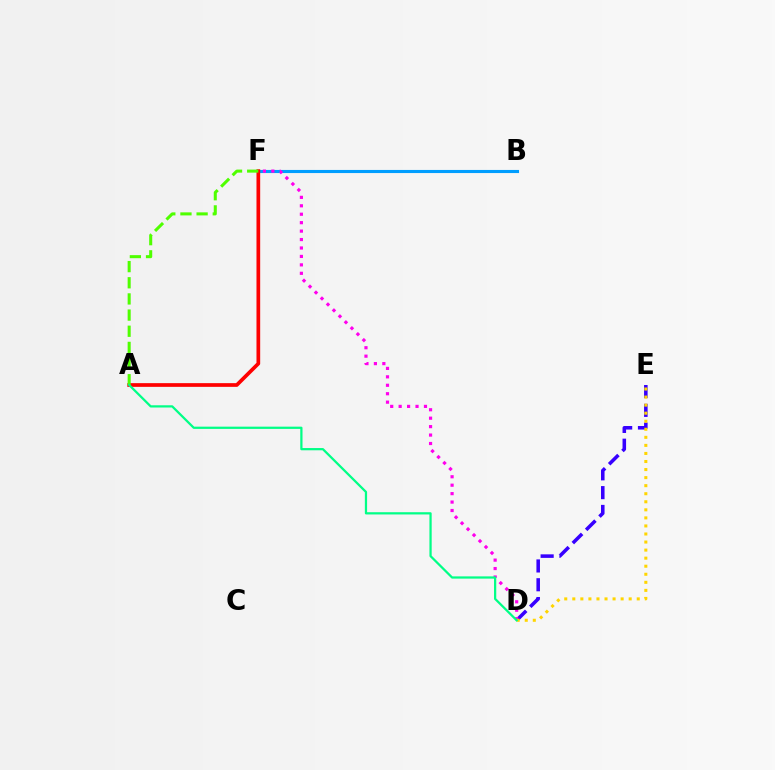{('B', 'F'): [{'color': '#009eff', 'line_style': 'solid', 'thickness': 2.24}], ('D', 'E'): [{'color': '#3700ff', 'line_style': 'dashed', 'thickness': 2.55}, {'color': '#ffd500', 'line_style': 'dotted', 'thickness': 2.19}], ('D', 'F'): [{'color': '#ff00ed', 'line_style': 'dotted', 'thickness': 2.29}], ('A', 'F'): [{'color': '#ff0000', 'line_style': 'solid', 'thickness': 2.67}, {'color': '#4fff00', 'line_style': 'dashed', 'thickness': 2.19}], ('A', 'D'): [{'color': '#00ff86', 'line_style': 'solid', 'thickness': 1.61}]}